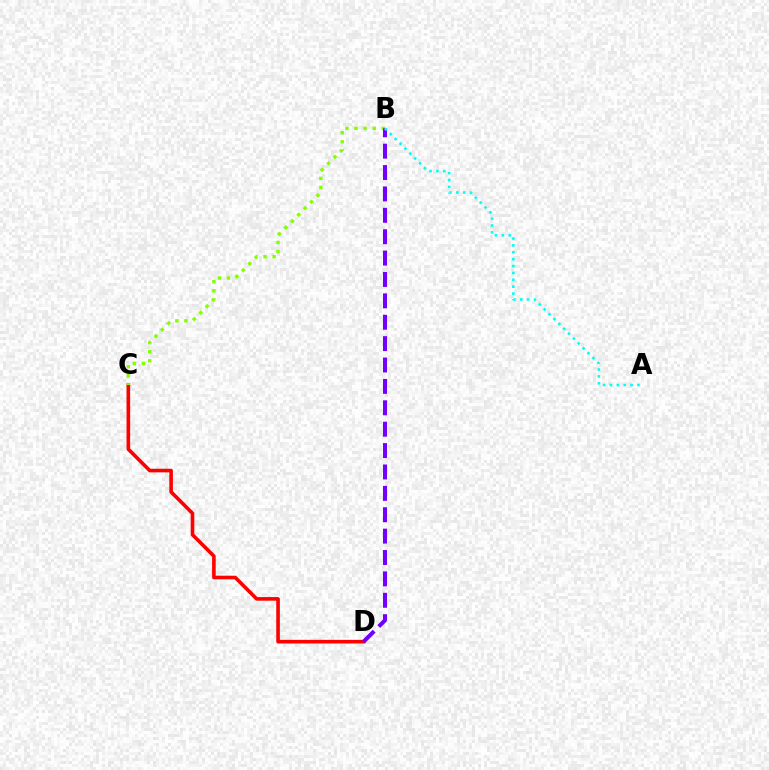{('C', 'D'): [{'color': '#ff0000', 'line_style': 'solid', 'thickness': 2.6}], ('B', 'C'): [{'color': '#84ff00', 'line_style': 'dotted', 'thickness': 2.47}], ('B', 'D'): [{'color': '#7200ff', 'line_style': 'dashed', 'thickness': 2.91}], ('A', 'B'): [{'color': '#00fff6', 'line_style': 'dotted', 'thickness': 1.87}]}